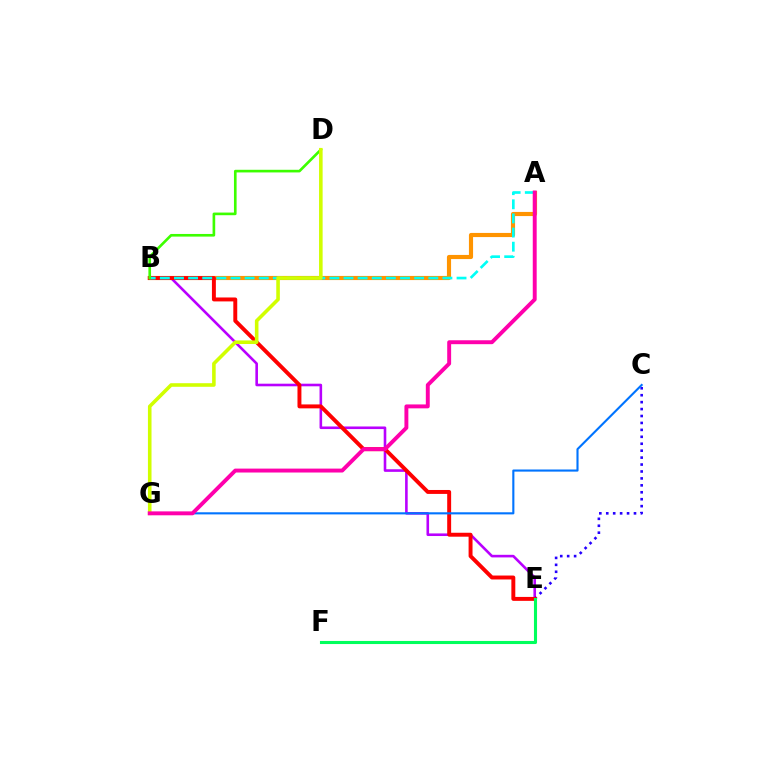{('A', 'B'): [{'color': '#ff9400', 'line_style': 'solid', 'thickness': 2.98}, {'color': '#00fff6', 'line_style': 'dashed', 'thickness': 1.92}], ('B', 'E'): [{'color': '#b900ff', 'line_style': 'solid', 'thickness': 1.87}, {'color': '#ff0000', 'line_style': 'solid', 'thickness': 2.83}], ('C', 'E'): [{'color': '#2500ff', 'line_style': 'dotted', 'thickness': 1.88}], ('E', 'F'): [{'color': '#00ff5c', 'line_style': 'solid', 'thickness': 2.22}], ('C', 'G'): [{'color': '#0074ff', 'line_style': 'solid', 'thickness': 1.53}], ('B', 'D'): [{'color': '#3dff00', 'line_style': 'solid', 'thickness': 1.9}], ('D', 'G'): [{'color': '#d1ff00', 'line_style': 'solid', 'thickness': 2.58}], ('A', 'G'): [{'color': '#ff00ac', 'line_style': 'solid', 'thickness': 2.82}]}